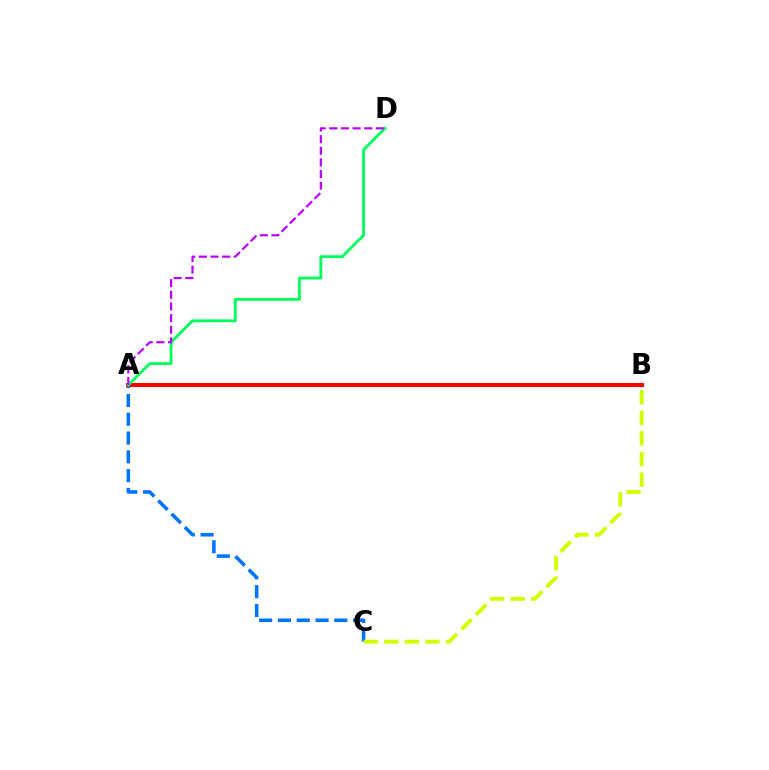{('A', 'C'): [{'color': '#0074ff', 'line_style': 'dashed', 'thickness': 2.55}], ('A', 'B'): [{'color': '#ff0000', 'line_style': 'solid', 'thickness': 2.94}], ('B', 'C'): [{'color': '#d1ff00', 'line_style': 'dashed', 'thickness': 2.79}], ('A', 'D'): [{'color': '#00ff5c', 'line_style': 'solid', 'thickness': 2.03}, {'color': '#b900ff', 'line_style': 'dashed', 'thickness': 1.58}]}